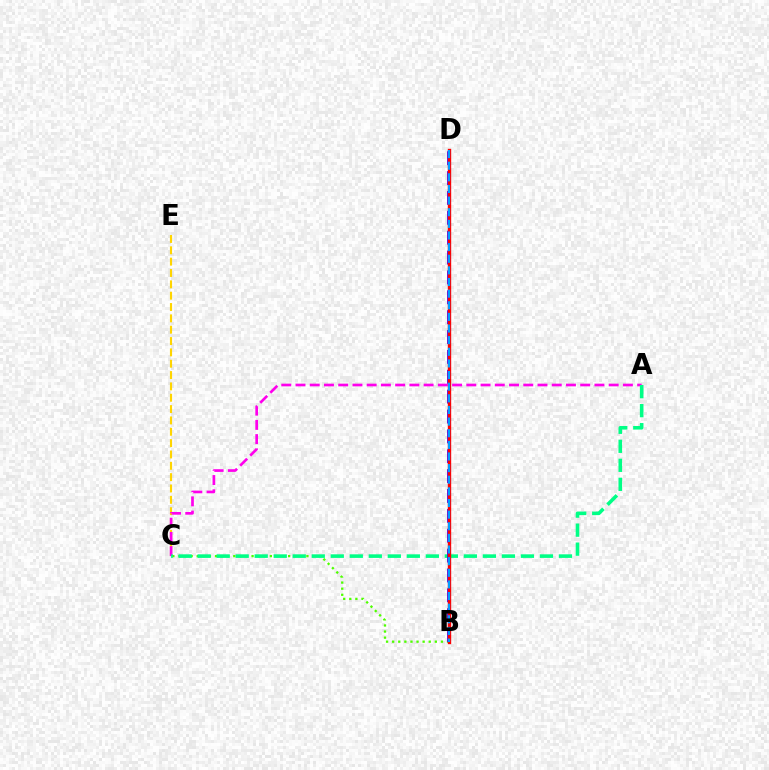{('B', 'C'): [{'color': '#4fff00', 'line_style': 'dotted', 'thickness': 1.66}], ('C', 'E'): [{'color': '#ffd500', 'line_style': 'dashed', 'thickness': 1.54}], ('A', 'C'): [{'color': '#ff00ed', 'line_style': 'dashed', 'thickness': 1.93}, {'color': '#00ff86', 'line_style': 'dashed', 'thickness': 2.58}], ('B', 'D'): [{'color': '#3700ff', 'line_style': 'dashed', 'thickness': 2.7}, {'color': '#ff0000', 'line_style': 'solid', 'thickness': 2.43}, {'color': '#009eff', 'line_style': 'dashed', 'thickness': 1.58}]}